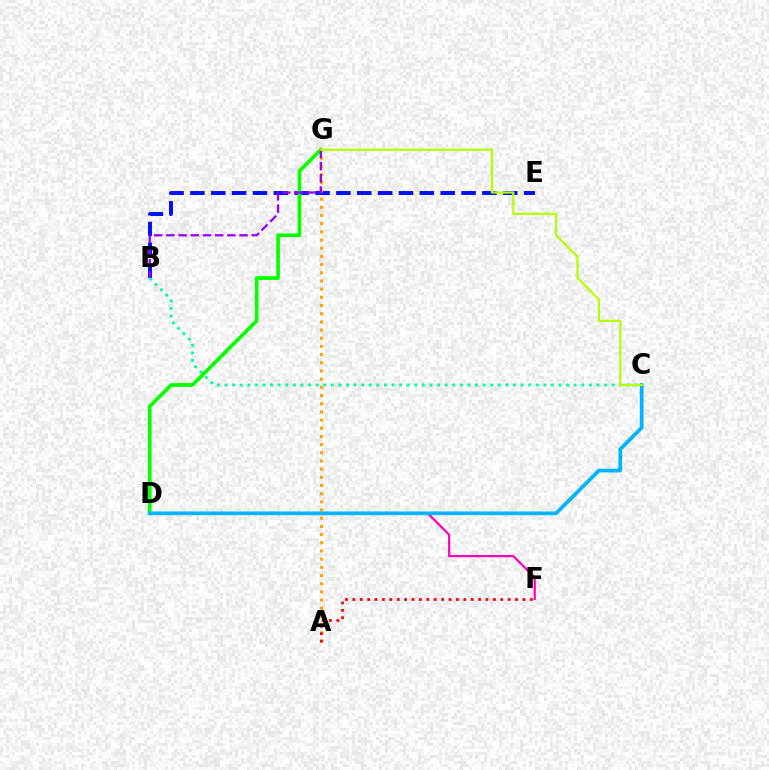{('B', 'E'): [{'color': '#0010ff', 'line_style': 'dashed', 'thickness': 2.83}], ('A', 'G'): [{'color': '#ffa500', 'line_style': 'dotted', 'thickness': 2.22}], ('D', 'G'): [{'color': '#08ff00', 'line_style': 'solid', 'thickness': 2.66}], ('B', 'C'): [{'color': '#00ff9d', 'line_style': 'dotted', 'thickness': 2.06}], ('D', 'F'): [{'color': '#ff00bd', 'line_style': 'solid', 'thickness': 1.6}], ('C', 'D'): [{'color': '#00b5ff', 'line_style': 'solid', 'thickness': 2.67}], ('A', 'F'): [{'color': '#ff0000', 'line_style': 'dotted', 'thickness': 2.01}], ('B', 'G'): [{'color': '#9b00ff', 'line_style': 'dashed', 'thickness': 1.65}], ('C', 'G'): [{'color': '#b3ff00', 'line_style': 'solid', 'thickness': 1.57}]}